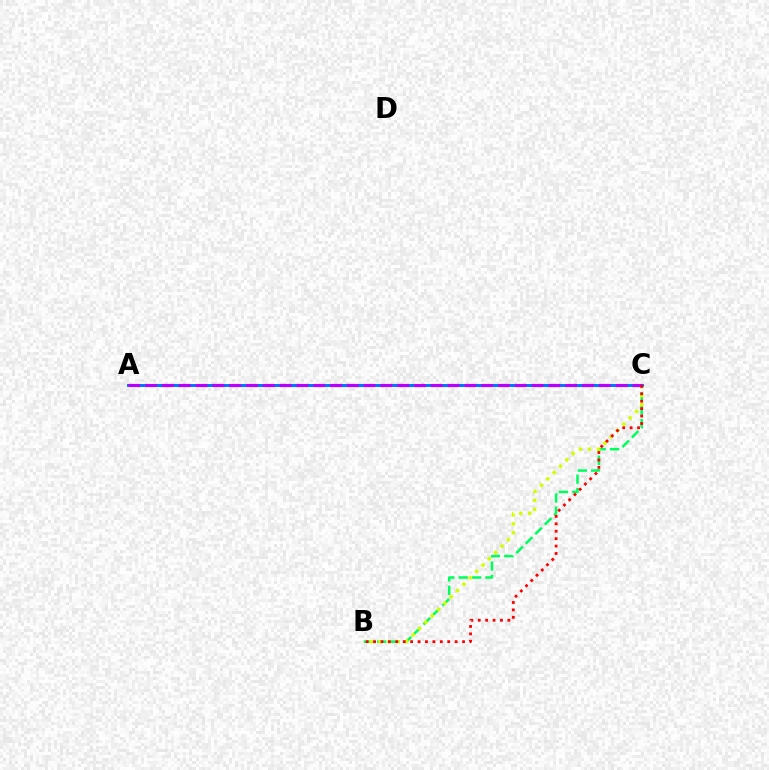{('B', 'C'): [{'color': '#00ff5c', 'line_style': 'dashed', 'thickness': 1.82}, {'color': '#d1ff00', 'line_style': 'dotted', 'thickness': 2.44}, {'color': '#ff0000', 'line_style': 'dotted', 'thickness': 2.01}], ('A', 'C'): [{'color': '#0074ff', 'line_style': 'solid', 'thickness': 2.1}, {'color': '#b900ff', 'line_style': 'dashed', 'thickness': 2.28}]}